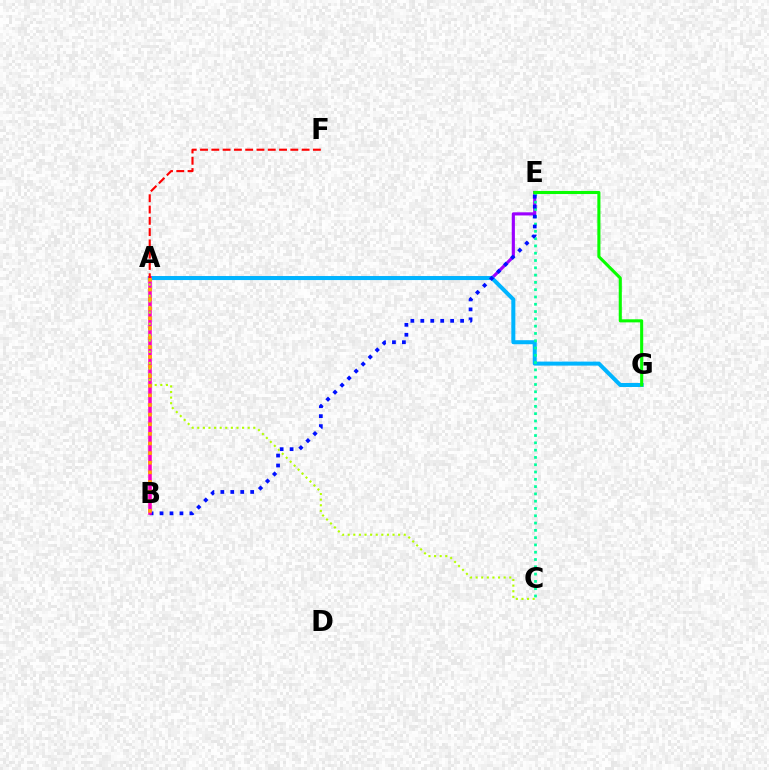{('A', 'E'): [{'color': '#9b00ff', 'line_style': 'solid', 'thickness': 2.26}], ('A', 'G'): [{'color': '#00b5ff', 'line_style': 'solid', 'thickness': 2.89}], ('C', 'E'): [{'color': '#00ff9d', 'line_style': 'dotted', 'thickness': 1.98}], ('E', 'G'): [{'color': '#08ff00', 'line_style': 'solid', 'thickness': 2.22}], ('B', 'E'): [{'color': '#0010ff', 'line_style': 'dotted', 'thickness': 2.7}], ('A', 'B'): [{'color': '#ff00bd', 'line_style': 'solid', 'thickness': 2.56}, {'color': '#ffa500', 'line_style': 'dotted', 'thickness': 2.62}], ('A', 'C'): [{'color': '#b3ff00', 'line_style': 'dotted', 'thickness': 1.52}], ('A', 'F'): [{'color': '#ff0000', 'line_style': 'dashed', 'thickness': 1.53}]}